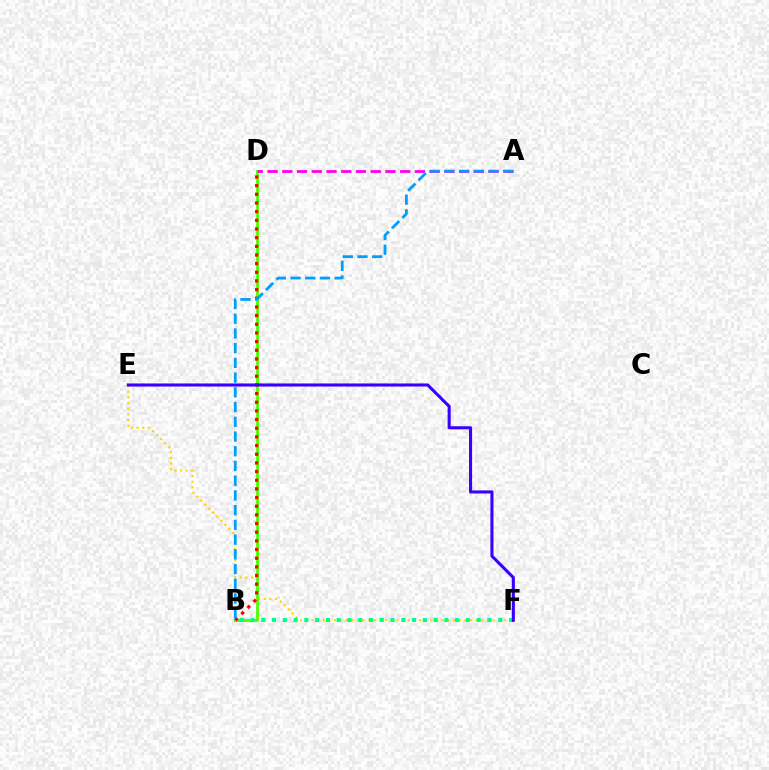{('E', 'F'): [{'color': '#ffd500', 'line_style': 'dotted', 'thickness': 1.54}, {'color': '#3700ff', 'line_style': 'solid', 'thickness': 2.21}], ('B', 'D'): [{'color': '#4fff00', 'line_style': 'solid', 'thickness': 2.03}, {'color': '#ff0000', 'line_style': 'dotted', 'thickness': 2.35}], ('A', 'D'): [{'color': '#ff00ed', 'line_style': 'dashed', 'thickness': 2.0}], ('B', 'F'): [{'color': '#00ff86', 'line_style': 'dotted', 'thickness': 2.93}], ('A', 'B'): [{'color': '#009eff', 'line_style': 'dashed', 'thickness': 2.0}]}